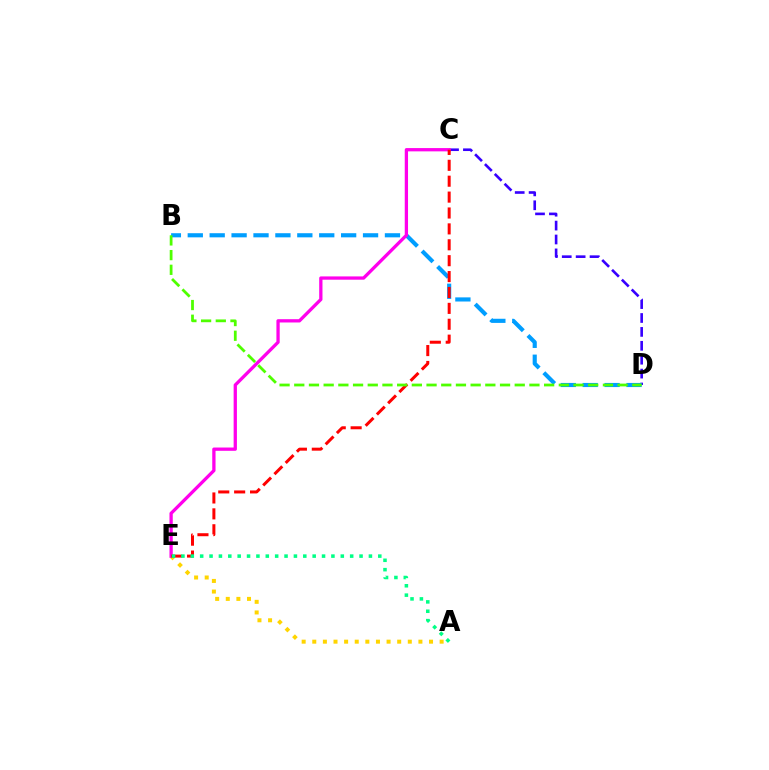{('A', 'E'): [{'color': '#ffd500', 'line_style': 'dotted', 'thickness': 2.88}, {'color': '#00ff86', 'line_style': 'dotted', 'thickness': 2.55}], ('C', 'D'): [{'color': '#3700ff', 'line_style': 'dashed', 'thickness': 1.89}], ('B', 'D'): [{'color': '#009eff', 'line_style': 'dashed', 'thickness': 2.98}, {'color': '#4fff00', 'line_style': 'dashed', 'thickness': 2.0}], ('C', 'E'): [{'color': '#ff00ed', 'line_style': 'solid', 'thickness': 2.37}, {'color': '#ff0000', 'line_style': 'dashed', 'thickness': 2.16}]}